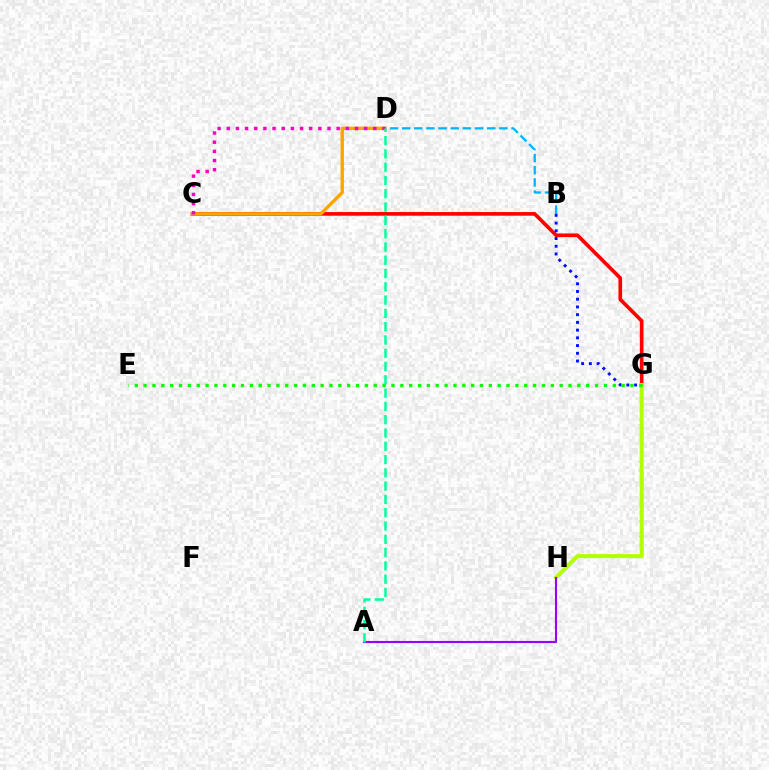{('B', 'D'): [{'color': '#00b5ff', 'line_style': 'dashed', 'thickness': 1.65}], ('C', 'G'): [{'color': '#ff0000', 'line_style': 'solid', 'thickness': 2.63}], ('C', 'D'): [{'color': '#ffa500', 'line_style': 'solid', 'thickness': 2.46}, {'color': '#ff00bd', 'line_style': 'dotted', 'thickness': 2.49}], ('G', 'H'): [{'color': '#b3ff00', 'line_style': 'solid', 'thickness': 2.93}], ('A', 'H'): [{'color': '#9b00ff', 'line_style': 'solid', 'thickness': 1.52}], ('B', 'G'): [{'color': '#0010ff', 'line_style': 'dotted', 'thickness': 2.1}], ('E', 'G'): [{'color': '#08ff00', 'line_style': 'dotted', 'thickness': 2.41}], ('A', 'D'): [{'color': '#00ff9d', 'line_style': 'dashed', 'thickness': 1.81}]}